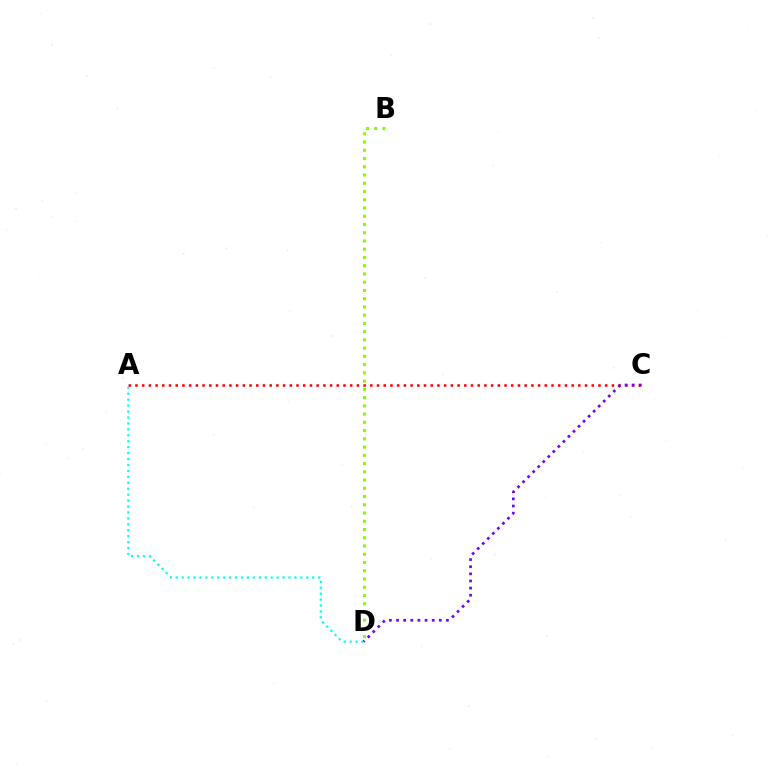{('A', 'D'): [{'color': '#00fff6', 'line_style': 'dotted', 'thickness': 1.61}], ('B', 'D'): [{'color': '#84ff00', 'line_style': 'dotted', 'thickness': 2.24}], ('A', 'C'): [{'color': '#ff0000', 'line_style': 'dotted', 'thickness': 1.82}], ('C', 'D'): [{'color': '#7200ff', 'line_style': 'dotted', 'thickness': 1.94}]}